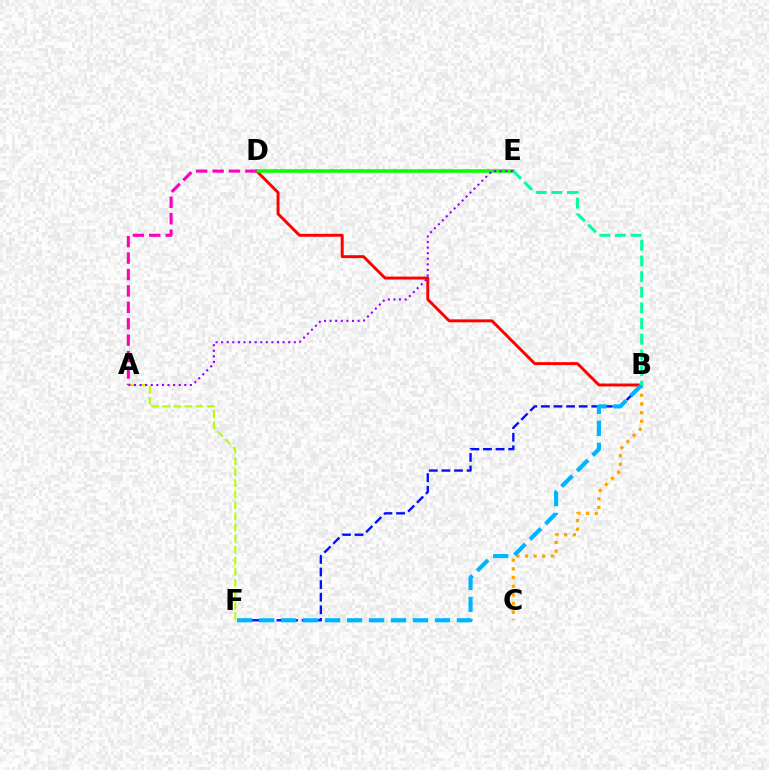{('B', 'D'): [{'color': '#ff0000', 'line_style': 'solid', 'thickness': 2.11}], ('B', 'F'): [{'color': '#0010ff', 'line_style': 'dashed', 'thickness': 1.71}, {'color': '#00b5ff', 'line_style': 'dashed', 'thickness': 2.99}], ('D', 'E'): [{'color': '#08ff00', 'line_style': 'solid', 'thickness': 2.53}], ('B', 'C'): [{'color': '#ffa500', 'line_style': 'dotted', 'thickness': 2.35}], ('A', 'F'): [{'color': '#b3ff00', 'line_style': 'dashed', 'thickness': 1.51}], ('A', 'E'): [{'color': '#9b00ff', 'line_style': 'dotted', 'thickness': 1.52}], ('B', 'E'): [{'color': '#00ff9d', 'line_style': 'dashed', 'thickness': 2.12}], ('A', 'D'): [{'color': '#ff00bd', 'line_style': 'dashed', 'thickness': 2.23}]}